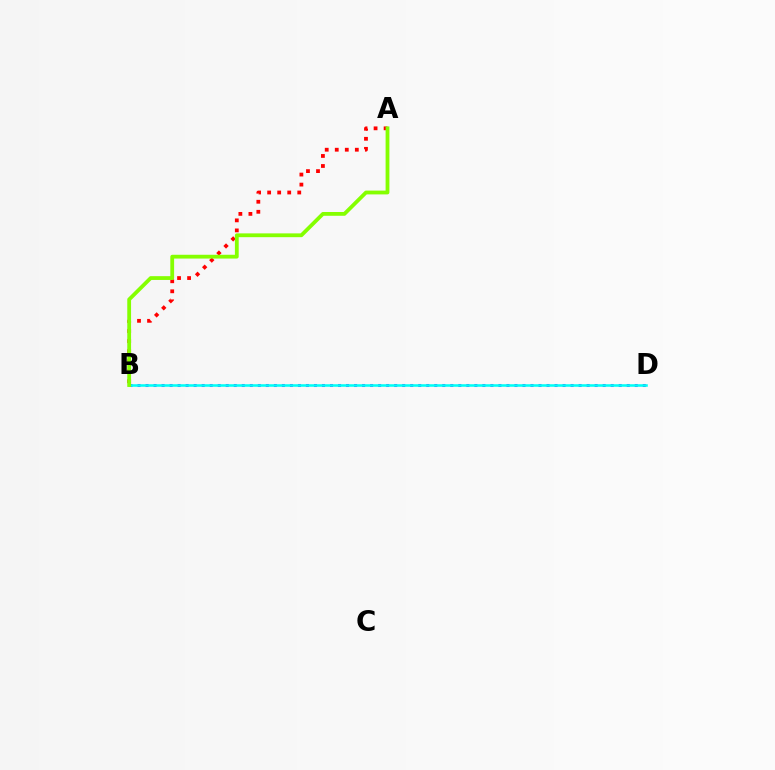{('A', 'B'): [{'color': '#ff0000', 'line_style': 'dotted', 'thickness': 2.73}, {'color': '#84ff00', 'line_style': 'solid', 'thickness': 2.73}], ('B', 'D'): [{'color': '#7200ff', 'line_style': 'dotted', 'thickness': 2.18}, {'color': '#00fff6', 'line_style': 'solid', 'thickness': 1.84}]}